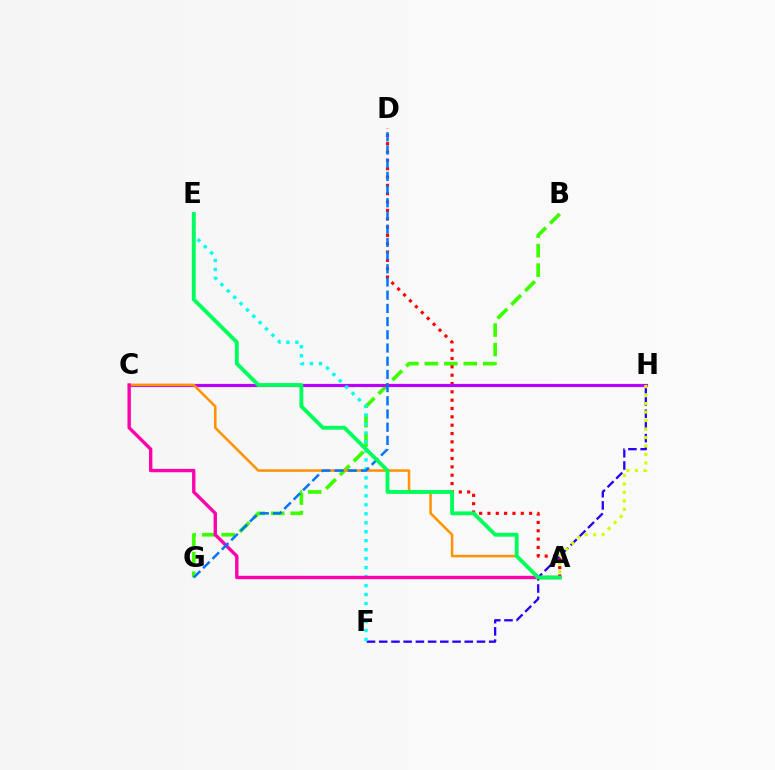{('B', 'G'): [{'color': '#3dff00', 'line_style': 'dashed', 'thickness': 2.64}], ('A', 'D'): [{'color': '#ff0000', 'line_style': 'dotted', 'thickness': 2.26}], ('F', 'H'): [{'color': '#2500ff', 'line_style': 'dashed', 'thickness': 1.66}], ('C', 'H'): [{'color': '#b900ff', 'line_style': 'solid', 'thickness': 2.28}], ('A', 'C'): [{'color': '#ff9400', 'line_style': 'solid', 'thickness': 1.83}, {'color': '#ff00ac', 'line_style': 'solid', 'thickness': 2.42}], ('A', 'H'): [{'color': '#d1ff00', 'line_style': 'dotted', 'thickness': 2.31}], ('E', 'F'): [{'color': '#00fff6', 'line_style': 'dotted', 'thickness': 2.44}], ('D', 'G'): [{'color': '#0074ff', 'line_style': 'dashed', 'thickness': 1.79}], ('A', 'E'): [{'color': '#00ff5c', 'line_style': 'solid', 'thickness': 2.79}]}